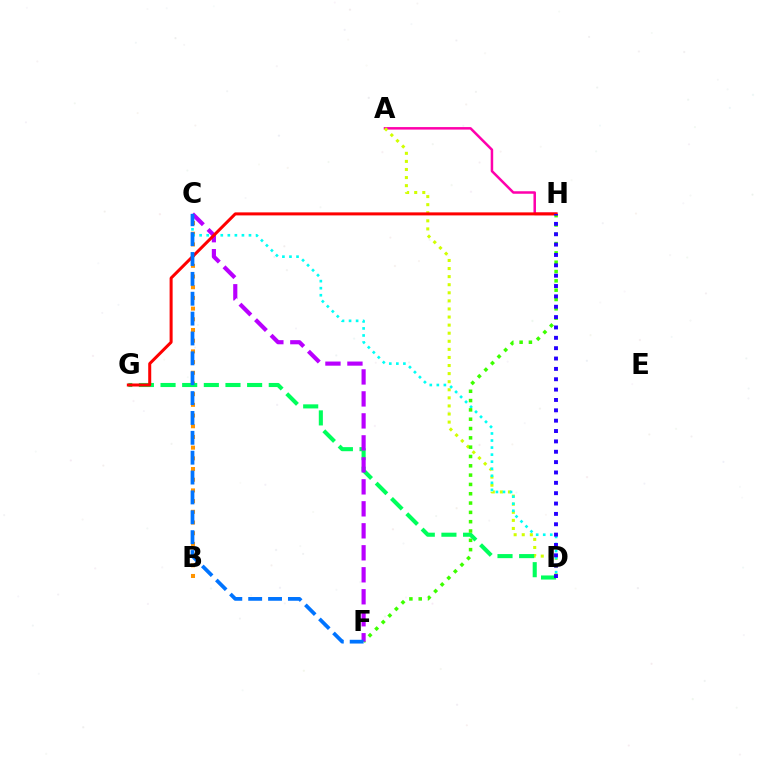{('B', 'C'): [{'color': '#ff9400', 'line_style': 'dotted', 'thickness': 2.91}], ('A', 'H'): [{'color': '#ff00ac', 'line_style': 'solid', 'thickness': 1.8}], ('A', 'D'): [{'color': '#d1ff00', 'line_style': 'dotted', 'thickness': 2.2}], ('C', 'D'): [{'color': '#00fff6', 'line_style': 'dotted', 'thickness': 1.92}], ('D', 'G'): [{'color': '#00ff5c', 'line_style': 'dashed', 'thickness': 2.94}], ('F', 'H'): [{'color': '#3dff00', 'line_style': 'dotted', 'thickness': 2.53}], ('C', 'F'): [{'color': '#b900ff', 'line_style': 'dashed', 'thickness': 2.99}, {'color': '#0074ff', 'line_style': 'dashed', 'thickness': 2.7}], ('G', 'H'): [{'color': '#ff0000', 'line_style': 'solid', 'thickness': 2.17}], ('D', 'H'): [{'color': '#2500ff', 'line_style': 'dotted', 'thickness': 2.81}]}